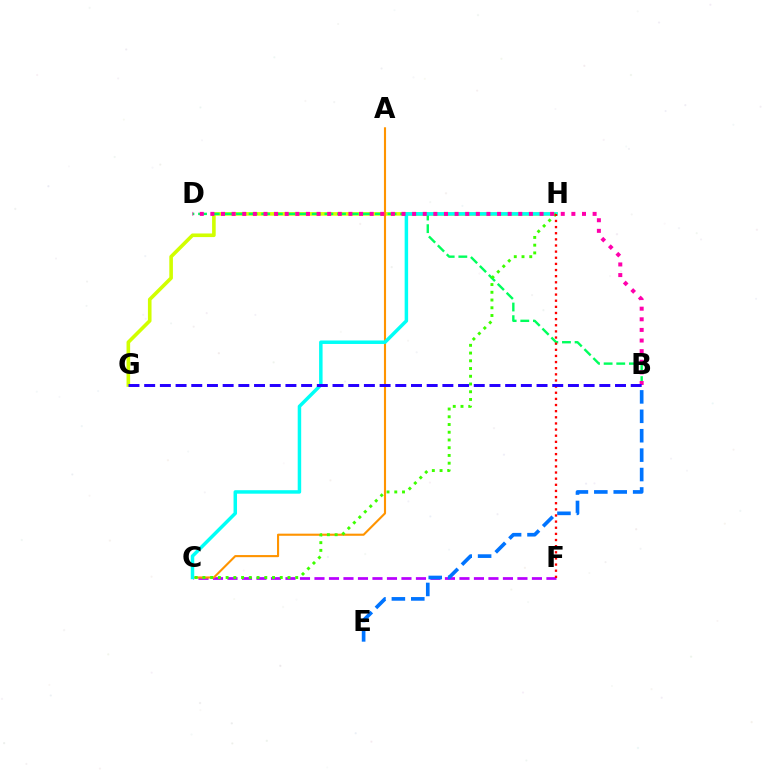{('C', 'F'): [{'color': '#b900ff', 'line_style': 'dashed', 'thickness': 1.97}], ('G', 'H'): [{'color': '#d1ff00', 'line_style': 'solid', 'thickness': 2.6}], ('B', 'E'): [{'color': '#0074ff', 'line_style': 'dashed', 'thickness': 2.64}], ('A', 'C'): [{'color': '#ff9400', 'line_style': 'solid', 'thickness': 1.52}], ('B', 'D'): [{'color': '#00ff5c', 'line_style': 'dashed', 'thickness': 1.72}, {'color': '#ff00ac', 'line_style': 'dotted', 'thickness': 2.88}], ('C', 'H'): [{'color': '#00fff6', 'line_style': 'solid', 'thickness': 2.51}, {'color': '#3dff00', 'line_style': 'dotted', 'thickness': 2.1}], ('F', 'H'): [{'color': '#ff0000', 'line_style': 'dotted', 'thickness': 1.67}], ('B', 'G'): [{'color': '#2500ff', 'line_style': 'dashed', 'thickness': 2.13}]}